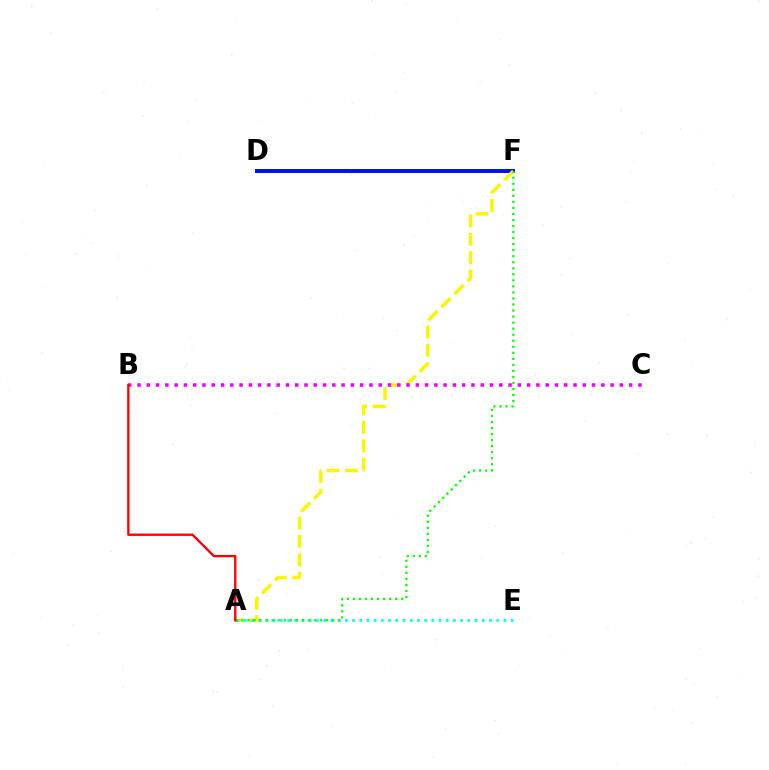{('D', 'F'): [{'color': '#0010ff', 'line_style': 'solid', 'thickness': 2.88}], ('A', 'F'): [{'color': '#fcf500', 'line_style': 'dashed', 'thickness': 2.5}, {'color': '#08ff00', 'line_style': 'dotted', 'thickness': 1.64}], ('A', 'E'): [{'color': '#00fff6', 'line_style': 'dotted', 'thickness': 1.96}], ('B', 'C'): [{'color': '#ee00ff', 'line_style': 'dotted', 'thickness': 2.52}], ('A', 'B'): [{'color': '#ff0000', 'line_style': 'solid', 'thickness': 1.68}]}